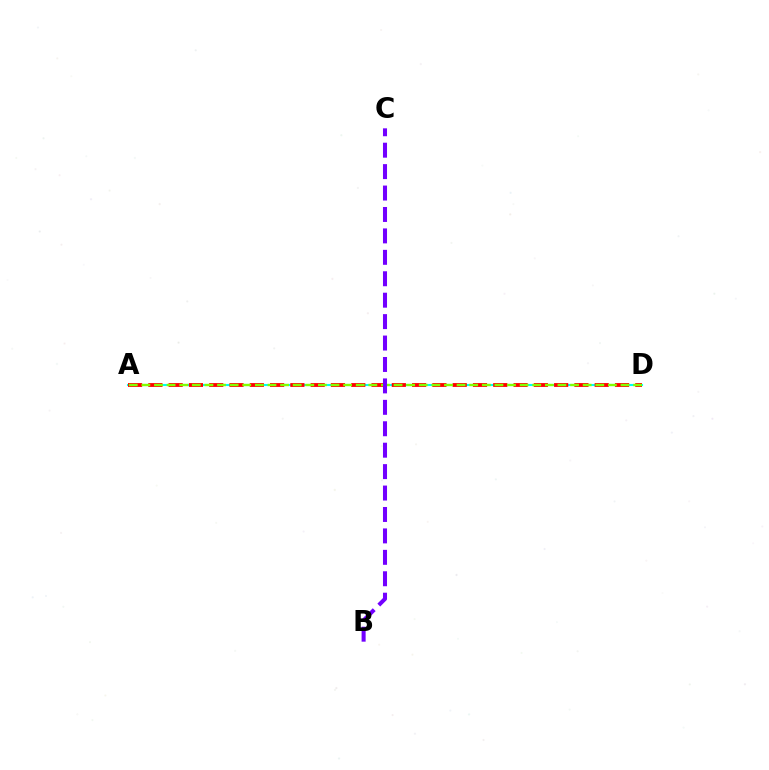{('A', 'D'): [{'color': '#00fff6', 'line_style': 'solid', 'thickness': 1.51}, {'color': '#ff0000', 'line_style': 'dashed', 'thickness': 2.76}, {'color': '#84ff00', 'line_style': 'dashed', 'thickness': 1.71}], ('B', 'C'): [{'color': '#7200ff', 'line_style': 'dashed', 'thickness': 2.91}]}